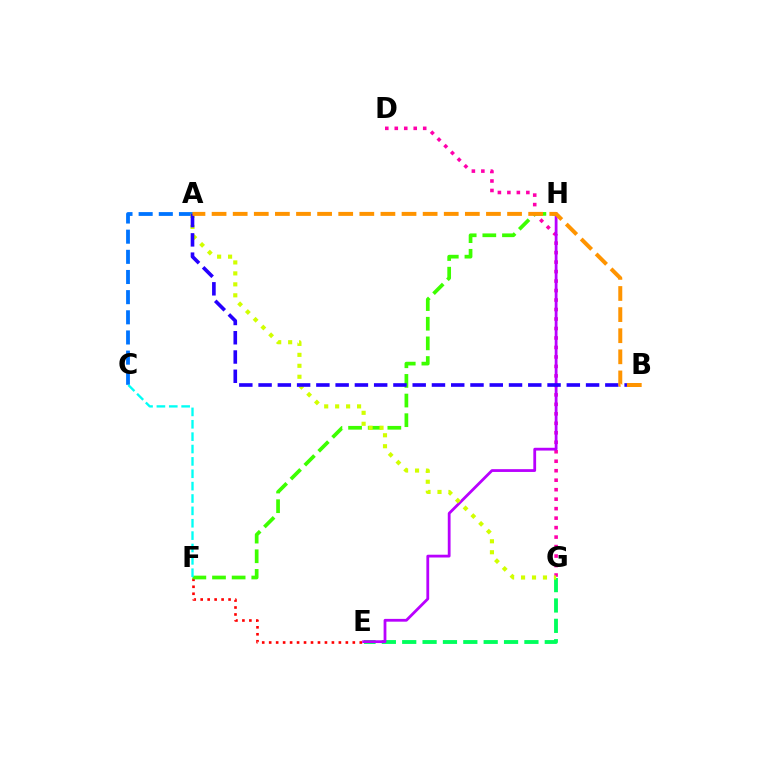{('E', 'G'): [{'color': '#00ff5c', 'line_style': 'dashed', 'thickness': 2.77}], ('D', 'G'): [{'color': '#ff00ac', 'line_style': 'dotted', 'thickness': 2.58}], ('E', 'F'): [{'color': '#ff0000', 'line_style': 'dotted', 'thickness': 1.89}], ('A', 'C'): [{'color': '#0074ff', 'line_style': 'dashed', 'thickness': 2.74}], ('F', 'H'): [{'color': '#3dff00', 'line_style': 'dashed', 'thickness': 2.67}], ('E', 'H'): [{'color': '#b900ff', 'line_style': 'solid', 'thickness': 2.01}], ('C', 'F'): [{'color': '#00fff6', 'line_style': 'dashed', 'thickness': 1.68}], ('A', 'G'): [{'color': '#d1ff00', 'line_style': 'dotted', 'thickness': 2.98}], ('A', 'B'): [{'color': '#2500ff', 'line_style': 'dashed', 'thickness': 2.62}, {'color': '#ff9400', 'line_style': 'dashed', 'thickness': 2.87}]}